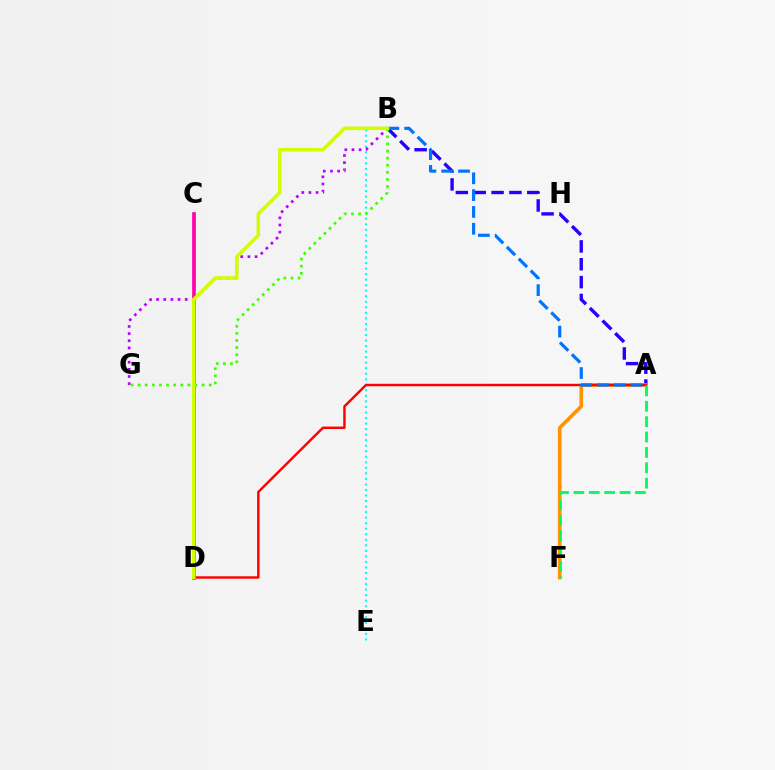{('B', 'E'): [{'color': '#00fff6', 'line_style': 'dotted', 'thickness': 1.5}], ('A', 'B'): [{'color': '#2500ff', 'line_style': 'dashed', 'thickness': 2.43}, {'color': '#0074ff', 'line_style': 'dashed', 'thickness': 2.28}], ('B', 'G'): [{'color': '#b900ff', 'line_style': 'dotted', 'thickness': 1.94}, {'color': '#3dff00', 'line_style': 'dotted', 'thickness': 1.93}], ('A', 'F'): [{'color': '#ff9400', 'line_style': 'solid', 'thickness': 2.62}, {'color': '#00ff5c', 'line_style': 'dashed', 'thickness': 2.09}], ('C', 'D'): [{'color': '#ff00ac', 'line_style': 'solid', 'thickness': 2.65}], ('A', 'D'): [{'color': '#ff0000', 'line_style': 'solid', 'thickness': 1.75}], ('B', 'D'): [{'color': '#d1ff00', 'line_style': 'solid', 'thickness': 2.55}]}